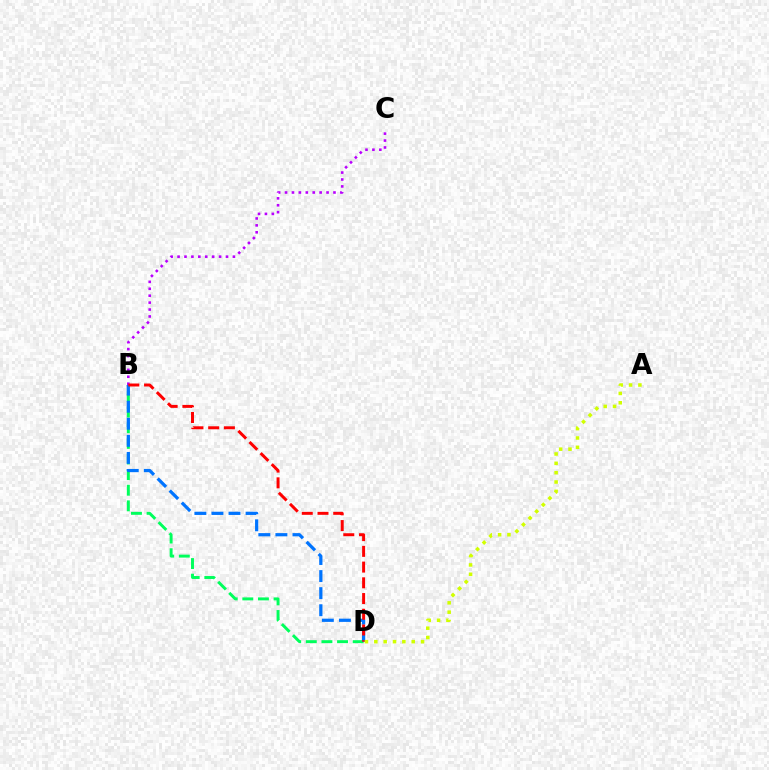{('B', 'D'): [{'color': '#00ff5c', 'line_style': 'dashed', 'thickness': 2.12}, {'color': '#0074ff', 'line_style': 'dashed', 'thickness': 2.32}, {'color': '#ff0000', 'line_style': 'dashed', 'thickness': 2.14}], ('B', 'C'): [{'color': '#b900ff', 'line_style': 'dotted', 'thickness': 1.88}], ('A', 'D'): [{'color': '#d1ff00', 'line_style': 'dotted', 'thickness': 2.54}]}